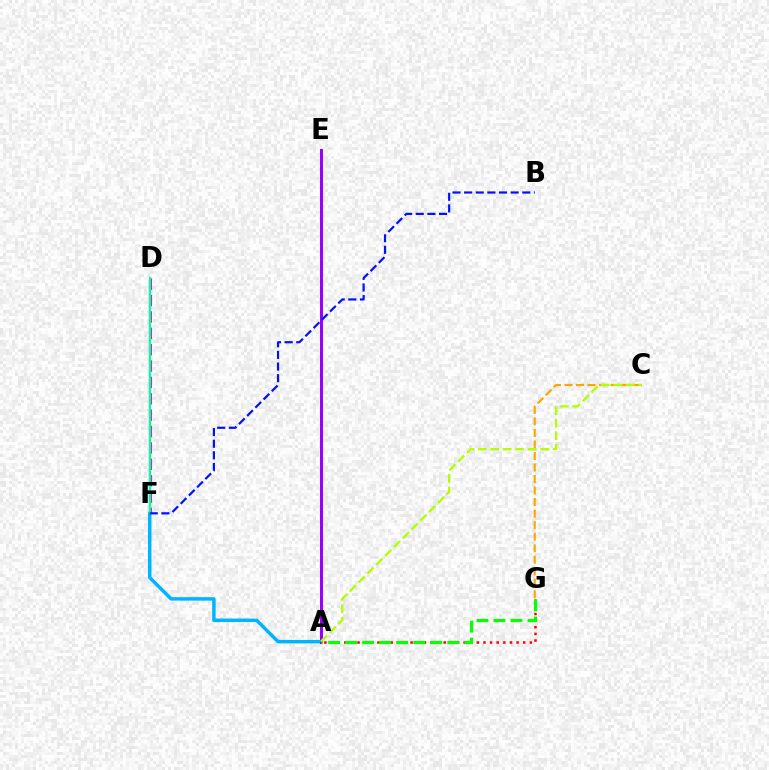{('D', 'F'): [{'color': '#ff00bd', 'line_style': 'dashed', 'thickness': 2.22}, {'color': '#00ff9d', 'line_style': 'solid', 'thickness': 1.66}], ('C', 'G'): [{'color': '#ffa500', 'line_style': 'dashed', 'thickness': 1.57}], ('A', 'F'): [{'color': '#00b5ff', 'line_style': 'solid', 'thickness': 2.49}], ('A', 'E'): [{'color': '#9b00ff', 'line_style': 'solid', 'thickness': 2.16}], ('A', 'C'): [{'color': '#b3ff00', 'line_style': 'dashed', 'thickness': 1.69}], ('A', 'G'): [{'color': '#ff0000', 'line_style': 'dotted', 'thickness': 1.8}, {'color': '#08ff00', 'line_style': 'dashed', 'thickness': 2.31}], ('B', 'F'): [{'color': '#0010ff', 'line_style': 'dashed', 'thickness': 1.58}]}